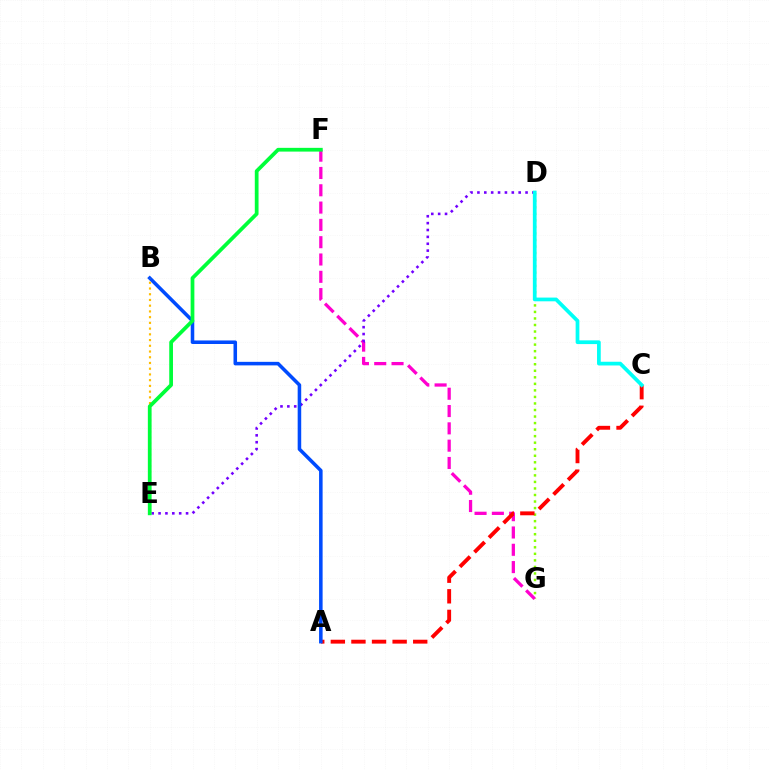{('D', 'G'): [{'color': '#84ff00', 'line_style': 'dotted', 'thickness': 1.78}], ('F', 'G'): [{'color': '#ff00cf', 'line_style': 'dashed', 'thickness': 2.35}], ('A', 'C'): [{'color': '#ff0000', 'line_style': 'dashed', 'thickness': 2.8}], ('D', 'E'): [{'color': '#7200ff', 'line_style': 'dotted', 'thickness': 1.87}], ('A', 'B'): [{'color': '#004bff', 'line_style': 'solid', 'thickness': 2.55}], ('B', 'E'): [{'color': '#ffbd00', 'line_style': 'dotted', 'thickness': 1.56}], ('C', 'D'): [{'color': '#00fff6', 'line_style': 'solid', 'thickness': 2.68}], ('E', 'F'): [{'color': '#00ff39', 'line_style': 'solid', 'thickness': 2.7}]}